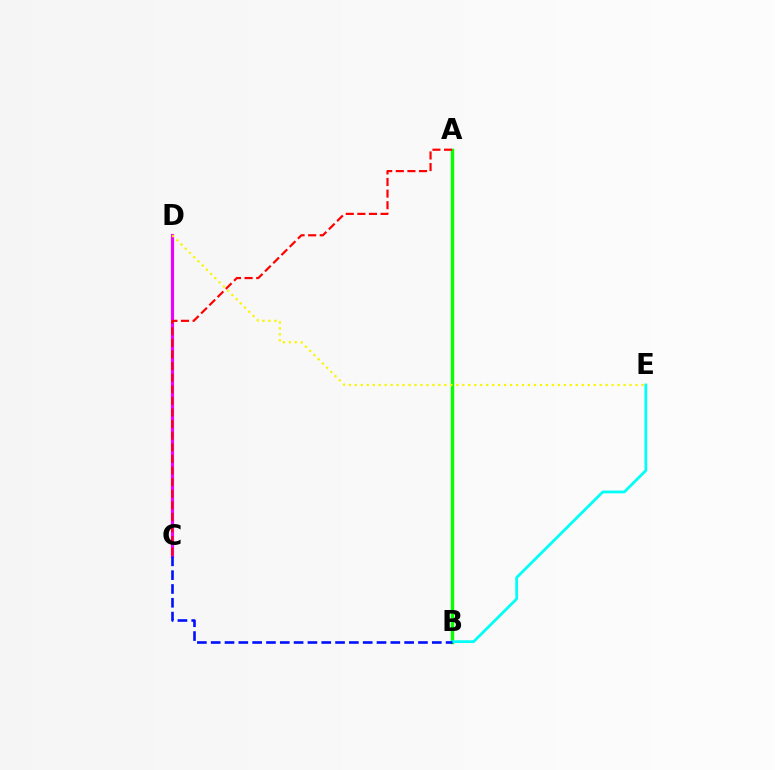{('A', 'B'): [{'color': '#08ff00', 'line_style': 'solid', 'thickness': 2.45}], ('C', 'D'): [{'color': '#ee00ff', 'line_style': 'solid', 'thickness': 2.25}], ('B', 'E'): [{'color': '#00fff6', 'line_style': 'solid', 'thickness': 2.0}], ('B', 'C'): [{'color': '#0010ff', 'line_style': 'dashed', 'thickness': 1.88}], ('D', 'E'): [{'color': '#fcf500', 'line_style': 'dotted', 'thickness': 1.62}], ('A', 'C'): [{'color': '#ff0000', 'line_style': 'dashed', 'thickness': 1.58}]}